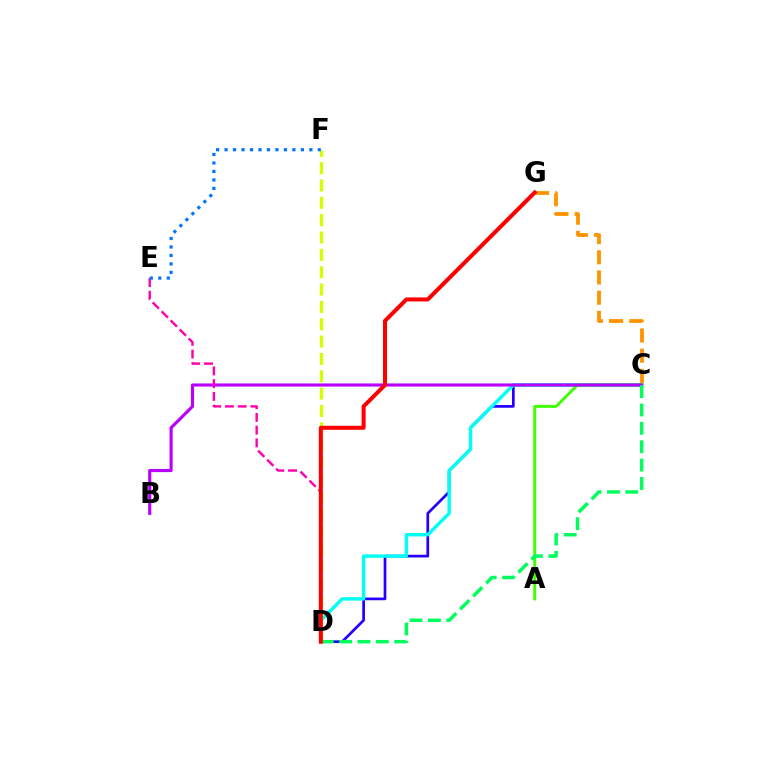{('C', 'D'): [{'color': '#2500ff', 'line_style': 'solid', 'thickness': 1.95}, {'color': '#00fff6', 'line_style': 'solid', 'thickness': 2.46}, {'color': '#00ff5c', 'line_style': 'dashed', 'thickness': 2.5}], ('C', 'G'): [{'color': '#ff9400', 'line_style': 'dashed', 'thickness': 2.74}], ('D', 'F'): [{'color': '#d1ff00', 'line_style': 'dashed', 'thickness': 2.36}], ('A', 'C'): [{'color': '#3dff00', 'line_style': 'solid', 'thickness': 2.11}], ('B', 'C'): [{'color': '#b900ff', 'line_style': 'solid', 'thickness': 2.25}], ('D', 'E'): [{'color': '#ff00ac', 'line_style': 'dashed', 'thickness': 1.73}], ('E', 'F'): [{'color': '#0074ff', 'line_style': 'dotted', 'thickness': 2.3}], ('D', 'G'): [{'color': '#ff0000', 'line_style': 'solid', 'thickness': 2.9}]}